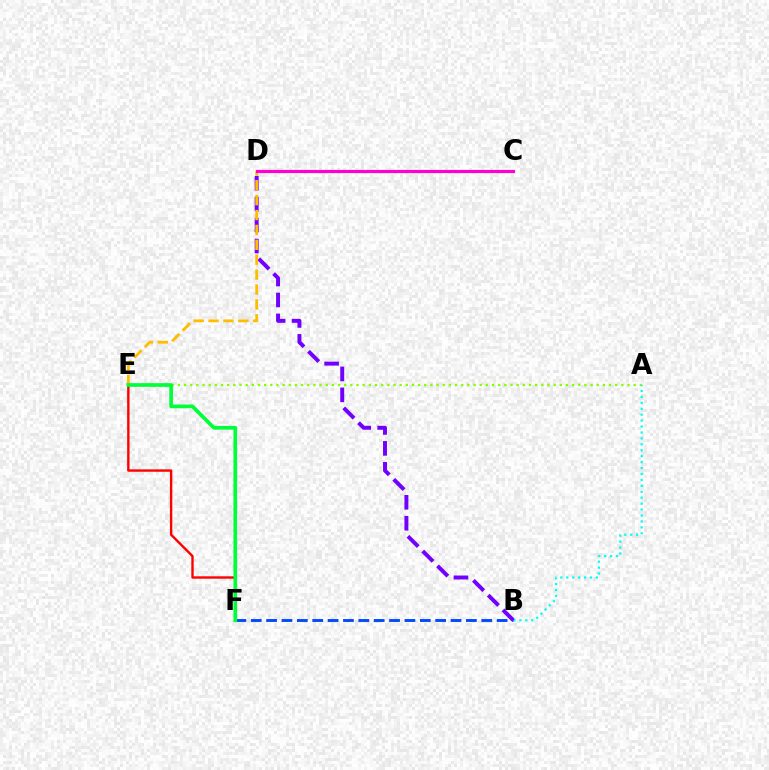{('A', 'E'): [{'color': '#84ff00', 'line_style': 'dotted', 'thickness': 1.67}], ('A', 'B'): [{'color': '#00fff6', 'line_style': 'dotted', 'thickness': 1.61}], ('E', 'F'): [{'color': '#ff0000', 'line_style': 'solid', 'thickness': 1.72}, {'color': '#00ff39', 'line_style': 'solid', 'thickness': 2.66}], ('B', 'F'): [{'color': '#004bff', 'line_style': 'dashed', 'thickness': 2.09}], ('B', 'D'): [{'color': '#7200ff', 'line_style': 'dashed', 'thickness': 2.84}], ('D', 'E'): [{'color': '#ffbd00', 'line_style': 'dashed', 'thickness': 2.02}], ('C', 'D'): [{'color': '#ff00cf', 'line_style': 'solid', 'thickness': 2.28}]}